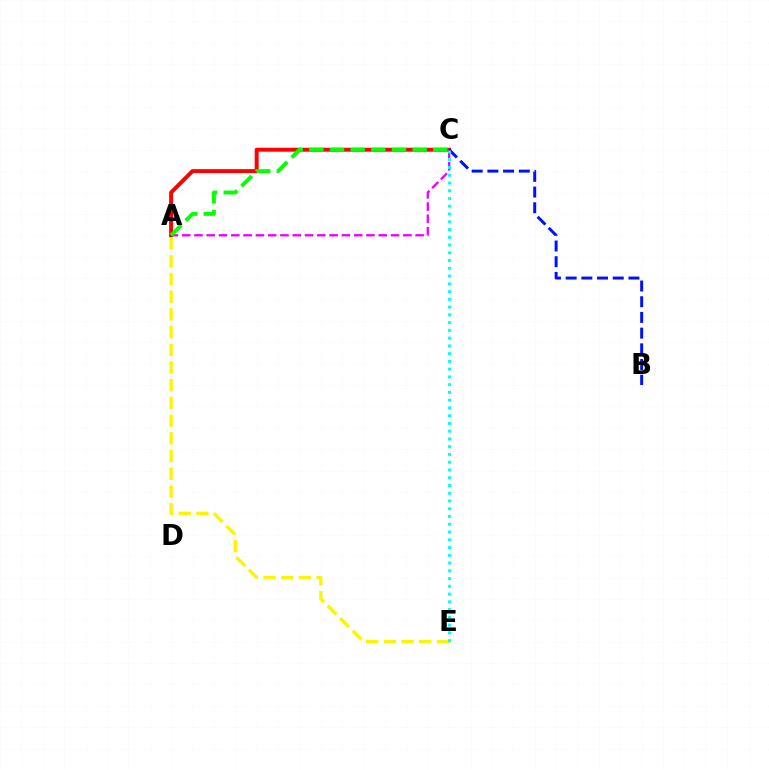{('A', 'C'): [{'color': '#ee00ff', 'line_style': 'dashed', 'thickness': 1.67}, {'color': '#ff0000', 'line_style': 'solid', 'thickness': 2.85}, {'color': '#08ff00', 'line_style': 'dashed', 'thickness': 2.81}], ('A', 'E'): [{'color': '#fcf500', 'line_style': 'dashed', 'thickness': 2.41}], ('B', 'C'): [{'color': '#0010ff', 'line_style': 'dashed', 'thickness': 2.13}], ('C', 'E'): [{'color': '#00fff6', 'line_style': 'dotted', 'thickness': 2.11}]}